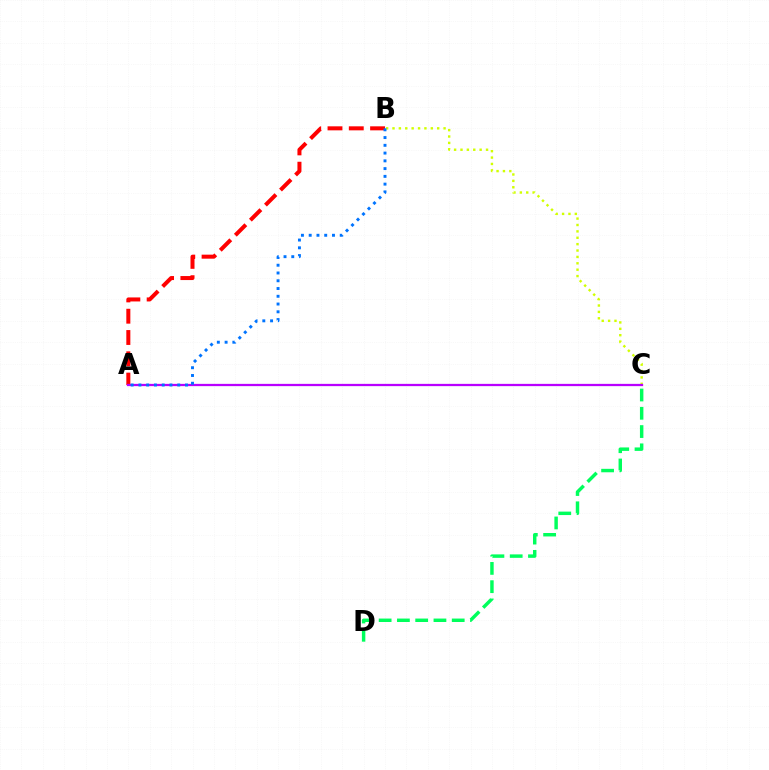{('B', 'C'): [{'color': '#d1ff00', 'line_style': 'dotted', 'thickness': 1.73}], ('A', 'B'): [{'color': '#ff0000', 'line_style': 'dashed', 'thickness': 2.89}, {'color': '#0074ff', 'line_style': 'dotted', 'thickness': 2.11}], ('A', 'C'): [{'color': '#b900ff', 'line_style': 'solid', 'thickness': 1.63}], ('C', 'D'): [{'color': '#00ff5c', 'line_style': 'dashed', 'thickness': 2.48}]}